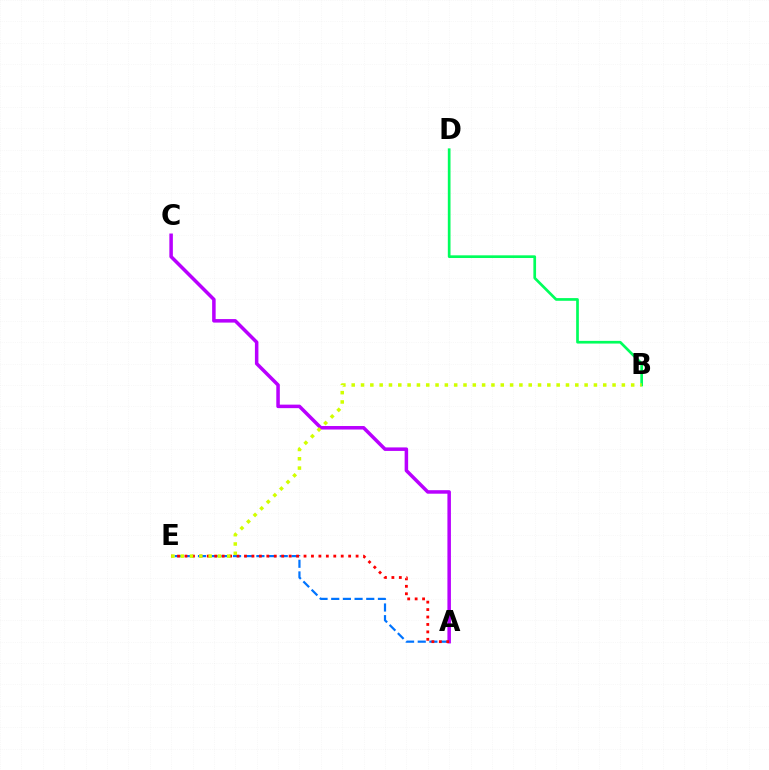{('B', 'D'): [{'color': '#00ff5c', 'line_style': 'solid', 'thickness': 1.94}], ('A', 'E'): [{'color': '#0074ff', 'line_style': 'dashed', 'thickness': 1.59}, {'color': '#ff0000', 'line_style': 'dotted', 'thickness': 2.02}], ('A', 'C'): [{'color': '#b900ff', 'line_style': 'solid', 'thickness': 2.53}], ('B', 'E'): [{'color': '#d1ff00', 'line_style': 'dotted', 'thickness': 2.53}]}